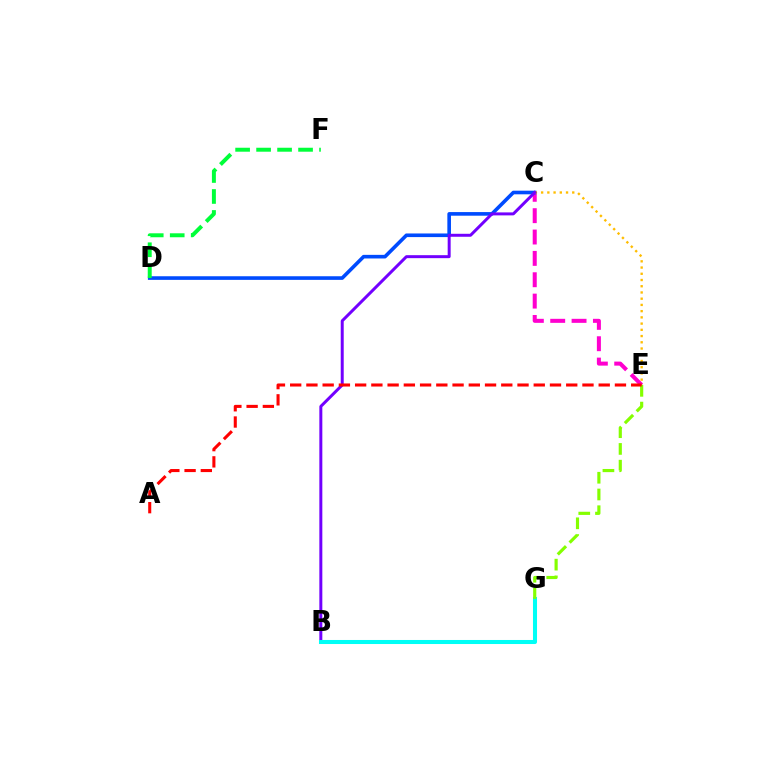{('C', 'E'): [{'color': '#ff00cf', 'line_style': 'dashed', 'thickness': 2.9}, {'color': '#ffbd00', 'line_style': 'dotted', 'thickness': 1.69}], ('C', 'D'): [{'color': '#004bff', 'line_style': 'solid', 'thickness': 2.61}], ('B', 'C'): [{'color': '#7200ff', 'line_style': 'solid', 'thickness': 2.15}], ('B', 'G'): [{'color': '#00fff6', 'line_style': 'solid', 'thickness': 2.91}], ('D', 'F'): [{'color': '#00ff39', 'line_style': 'dashed', 'thickness': 2.85}], ('E', 'G'): [{'color': '#84ff00', 'line_style': 'dashed', 'thickness': 2.27}], ('A', 'E'): [{'color': '#ff0000', 'line_style': 'dashed', 'thickness': 2.21}]}